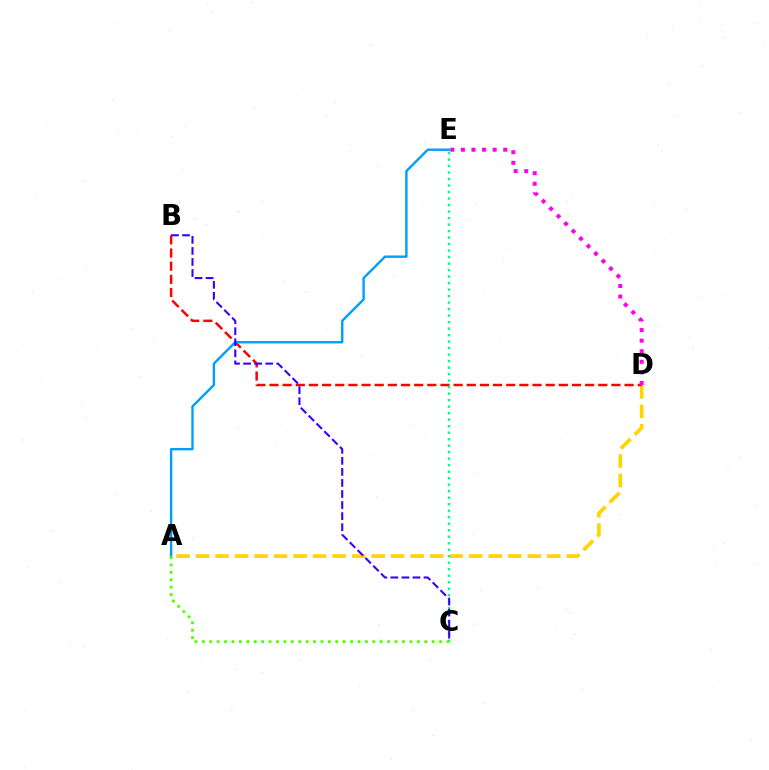{('A', 'D'): [{'color': '#ffd500', 'line_style': 'dashed', 'thickness': 2.65}], ('B', 'D'): [{'color': '#ff0000', 'line_style': 'dashed', 'thickness': 1.79}], ('D', 'E'): [{'color': '#ff00ed', 'line_style': 'dotted', 'thickness': 2.88}], ('A', 'E'): [{'color': '#009eff', 'line_style': 'solid', 'thickness': 1.73}], ('C', 'E'): [{'color': '#00ff86', 'line_style': 'dotted', 'thickness': 1.77}], ('A', 'C'): [{'color': '#4fff00', 'line_style': 'dotted', 'thickness': 2.01}], ('B', 'C'): [{'color': '#3700ff', 'line_style': 'dashed', 'thickness': 1.5}]}